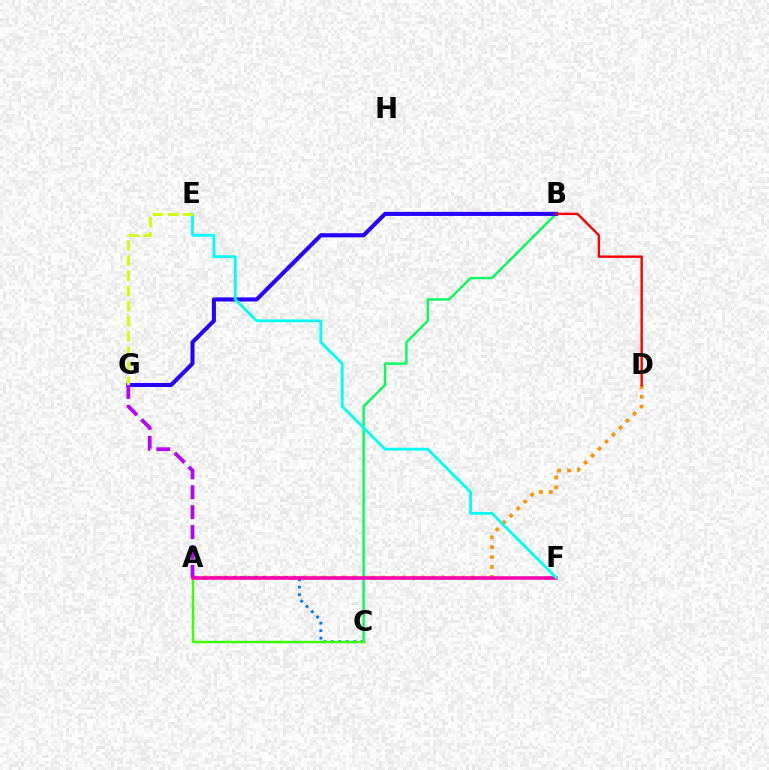{('A', 'D'): [{'color': '#ff9400', 'line_style': 'dotted', 'thickness': 2.69}], ('A', 'C'): [{'color': '#0074ff', 'line_style': 'dotted', 'thickness': 2.03}, {'color': '#3dff00', 'line_style': 'solid', 'thickness': 1.77}], ('B', 'C'): [{'color': '#00ff5c', 'line_style': 'solid', 'thickness': 1.73}], ('B', 'G'): [{'color': '#2500ff', 'line_style': 'solid', 'thickness': 2.93}], ('A', 'F'): [{'color': '#ff00ac', 'line_style': 'solid', 'thickness': 2.55}], ('E', 'F'): [{'color': '#00fff6', 'line_style': 'solid', 'thickness': 2.02}], ('E', 'G'): [{'color': '#d1ff00', 'line_style': 'dashed', 'thickness': 2.06}], ('B', 'D'): [{'color': '#ff0000', 'line_style': 'solid', 'thickness': 1.72}], ('A', 'G'): [{'color': '#b900ff', 'line_style': 'dashed', 'thickness': 2.71}]}